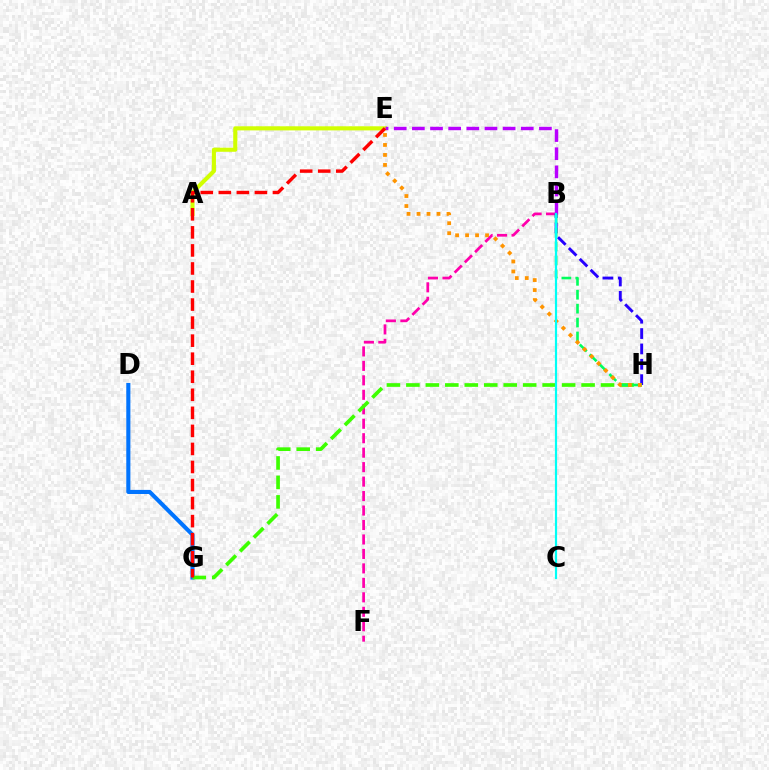{('D', 'G'): [{'color': '#0074ff', 'line_style': 'solid', 'thickness': 2.95}], ('B', 'F'): [{'color': '#ff00ac', 'line_style': 'dashed', 'thickness': 1.97}], ('B', 'H'): [{'color': '#2500ff', 'line_style': 'dashed', 'thickness': 2.09}, {'color': '#00ff5c', 'line_style': 'dashed', 'thickness': 1.89}], ('G', 'H'): [{'color': '#3dff00', 'line_style': 'dashed', 'thickness': 2.64}], ('A', 'E'): [{'color': '#d1ff00', 'line_style': 'solid', 'thickness': 2.95}], ('E', 'H'): [{'color': '#ff9400', 'line_style': 'dotted', 'thickness': 2.71}], ('B', 'E'): [{'color': '#b900ff', 'line_style': 'dashed', 'thickness': 2.47}], ('E', 'G'): [{'color': '#ff0000', 'line_style': 'dashed', 'thickness': 2.45}], ('B', 'C'): [{'color': '#00fff6', 'line_style': 'solid', 'thickness': 1.58}]}